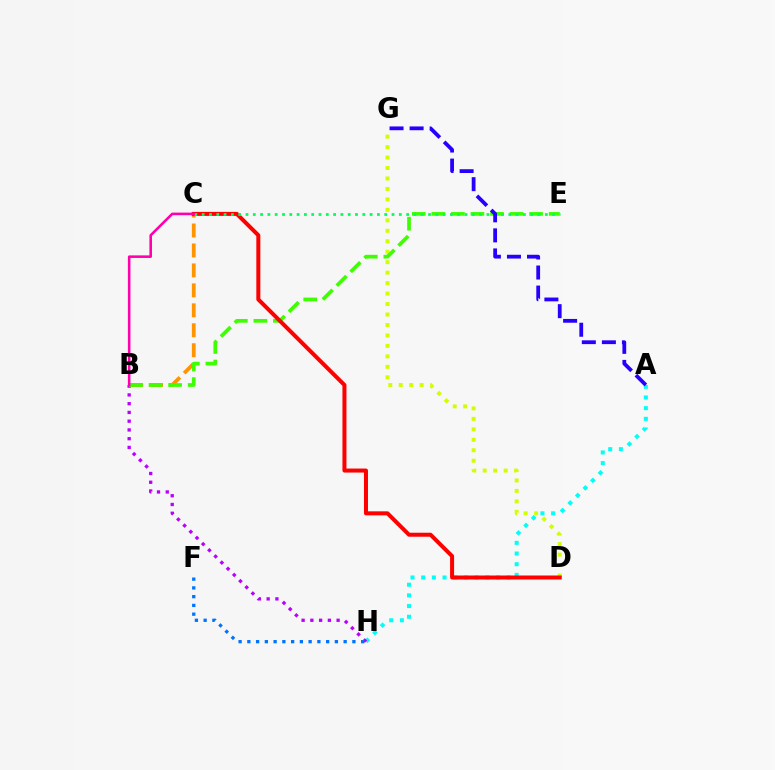{('A', 'H'): [{'color': '#00fff6', 'line_style': 'dotted', 'thickness': 2.9}], ('D', 'G'): [{'color': '#d1ff00', 'line_style': 'dotted', 'thickness': 2.84}], ('B', 'C'): [{'color': '#ff9400', 'line_style': 'dashed', 'thickness': 2.71}, {'color': '#ff00ac', 'line_style': 'solid', 'thickness': 1.85}], ('B', 'H'): [{'color': '#b900ff', 'line_style': 'dotted', 'thickness': 2.38}], ('B', 'E'): [{'color': '#3dff00', 'line_style': 'dashed', 'thickness': 2.66}], ('C', 'D'): [{'color': '#ff0000', 'line_style': 'solid', 'thickness': 2.89}], ('C', 'E'): [{'color': '#00ff5c', 'line_style': 'dotted', 'thickness': 1.98}], ('F', 'H'): [{'color': '#0074ff', 'line_style': 'dotted', 'thickness': 2.38}], ('A', 'G'): [{'color': '#2500ff', 'line_style': 'dashed', 'thickness': 2.72}]}